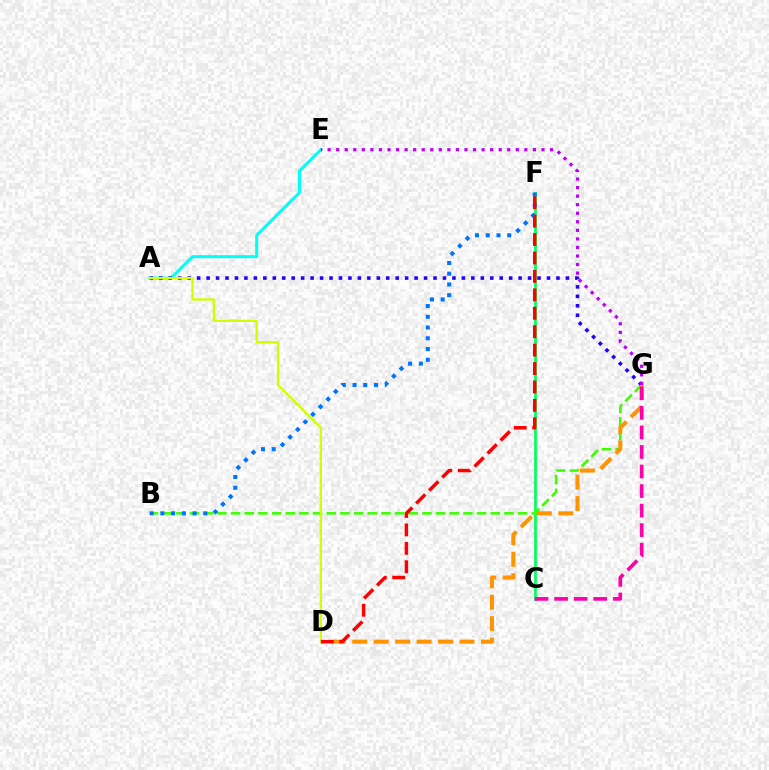{('A', 'E'): [{'color': '#00fff6', 'line_style': 'solid', 'thickness': 2.16}], ('C', 'F'): [{'color': '#00ff5c', 'line_style': 'solid', 'thickness': 1.96}], ('B', 'G'): [{'color': '#3dff00', 'line_style': 'dashed', 'thickness': 1.86}], ('A', 'G'): [{'color': '#2500ff', 'line_style': 'dotted', 'thickness': 2.57}], ('D', 'G'): [{'color': '#ff9400', 'line_style': 'dashed', 'thickness': 2.92}], ('E', 'G'): [{'color': '#b900ff', 'line_style': 'dotted', 'thickness': 2.32}], ('A', 'D'): [{'color': '#d1ff00', 'line_style': 'solid', 'thickness': 1.66}], ('B', 'F'): [{'color': '#0074ff', 'line_style': 'dotted', 'thickness': 2.92}], ('C', 'G'): [{'color': '#ff00ac', 'line_style': 'dashed', 'thickness': 2.65}], ('D', 'F'): [{'color': '#ff0000', 'line_style': 'dashed', 'thickness': 2.5}]}